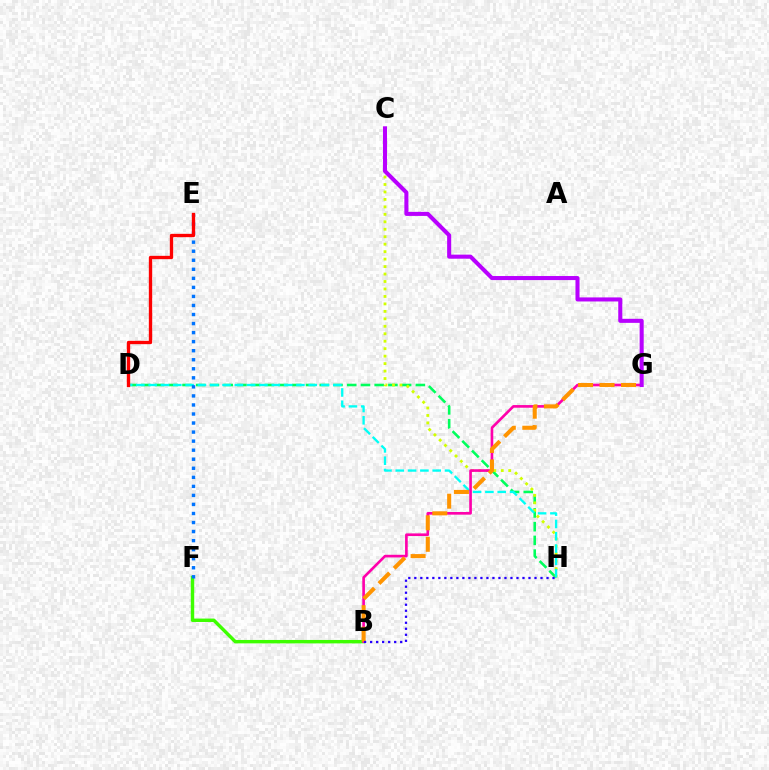{('D', 'H'): [{'color': '#00ff5c', 'line_style': 'dashed', 'thickness': 1.86}, {'color': '#00fff6', 'line_style': 'dashed', 'thickness': 1.67}], ('B', 'F'): [{'color': '#3dff00', 'line_style': 'solid', 'thickness': 2.46}], ('C', 'H'): [{'color': '#d1ff00', 'line_style': 'dotted', 'thickness': 2.03}], ('E', 'F'): [{'color': '#0074ff', 'line_style': 'dotted', 'thickness': 2.46}], ('B', 'G'): [{'color': '#ff00ac', 'line_style': 'solid', 'thickness': 1.91}, {'color': '#ff9400', 'line_style': 'dashed', 'thickness': 2.92}], ('C', 'G'): [{'color': '#b900ff', 'line_style': 'solid', 'thickness': 2.92}], ('B', 'H'): [{'color': '#2500ff', 'line_style': 'dotted', 'thickness': 1.63}], ('D', 'E'): [{'color': '#ff0000', 'line_style': 'solid', 'thickness': 2.4}]}